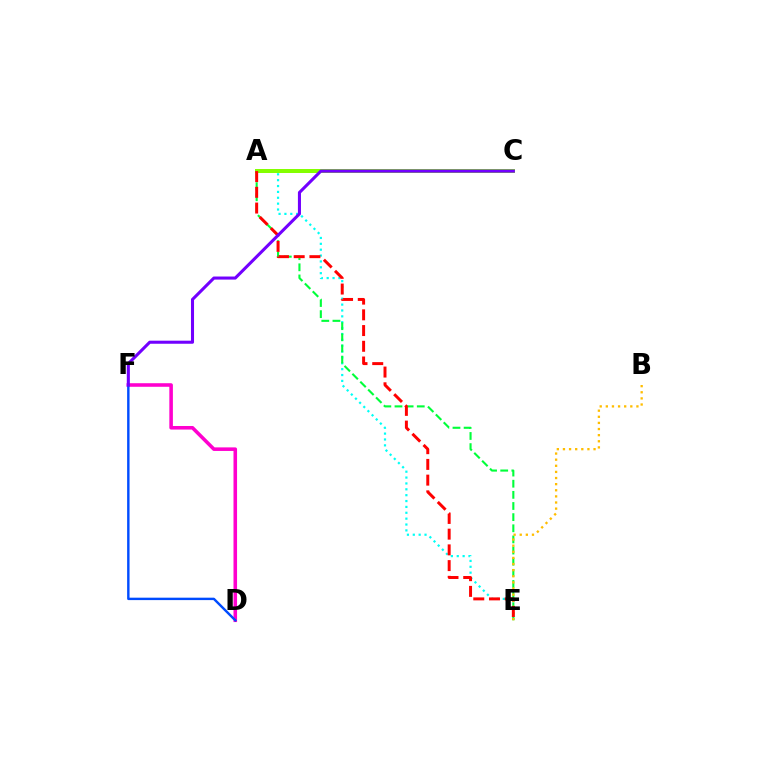{('A', 'E'): [{'color': '#00fff6', 'line_style': 'dotted', 'thickness': 1.59}, {'color': '#00ff39', 'line_style': 'dashed', 'thickness': 1.51}, {'color': '#ff0000', 'line_style': 'dashed', 'thickness': 2.14}], ('D', 'F'): [{'color': '#ff00cf', 'line_style': 'solid', 'thickness': 2.57}, {'color': '#004bff', 'line_style': 'solid', 'thickness': 1.74}], ('A', 'C'): [{'color': '#84ff00', 'line_style': 'solid', 'thickness': 2.87}], ('B', 'E'): [{'color': '#ffbd00', 'line_style': 'dotted', 'thickness': 1.66}], ('C', 'F'): [{'color': '#7200ff', 'line_style': 'solid', 'thickness': 2.21}]}